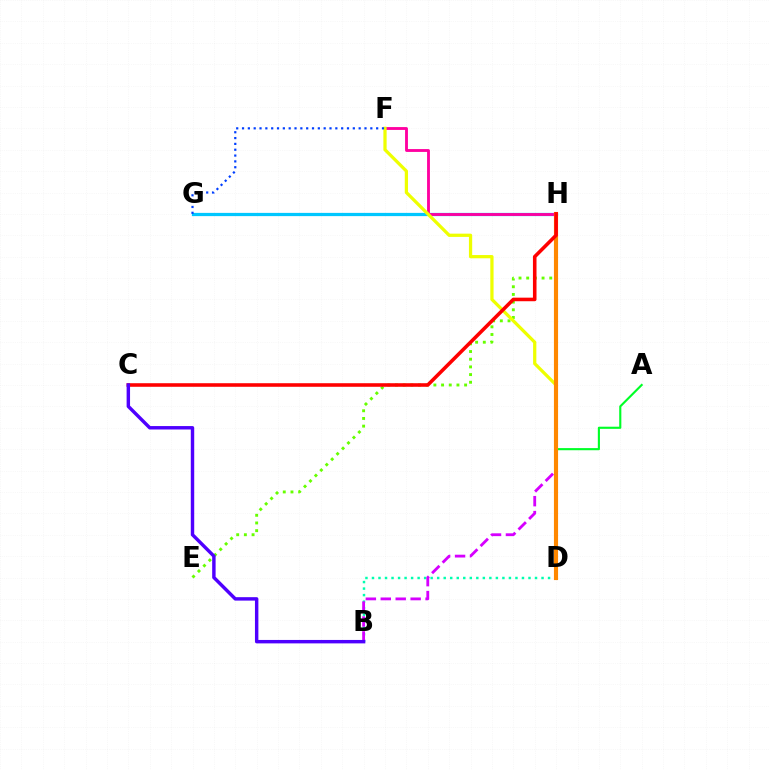{('B', 'D'): [{'color': '#00ffaf', 'line_style': 'dotted', 'thickness': 1.77}], ('G', 'H'): [{'color': '#00c7ff', 'line_style': 'solid', 'thickness': 2.33}], ('A', 'D'): [{'color': '#00ff27', 'line_style': 'solid', 'thickness': 1.53}], ('B', 'H'): [{'color': '#d600ff', 'line_style': 'dashed', 'thickness': 2.03}], ('F', 'H'): [{'color': '#ff00a0', 'line_style': 'solid', 'thickness': 2.05}], ('E', 'H'): [{'color': '#66ff00', 'line_style': 'dotted', 'thickness': 2.09}], ('D', 'F'): [{'color': '#eeff00', 'line_style': 'solid', 'thickness': 2.34}], ('D', 'H'): [{'color': '#ff8800', 'line_style': 'solid', 'thickness': 2.98}], ('C', 'H'): [{'color': '#ff0000', 'line_style': 'solid', 'thickness': 2.57}], ('B', 'C'): [{'color': '#4f00ff', 'line_style': 'solid', 'thickness': 2.47}], ('F', 'G'): [{'color': '#003fff', 'line_style': 'dotted', 'thickness': 1.58}]}